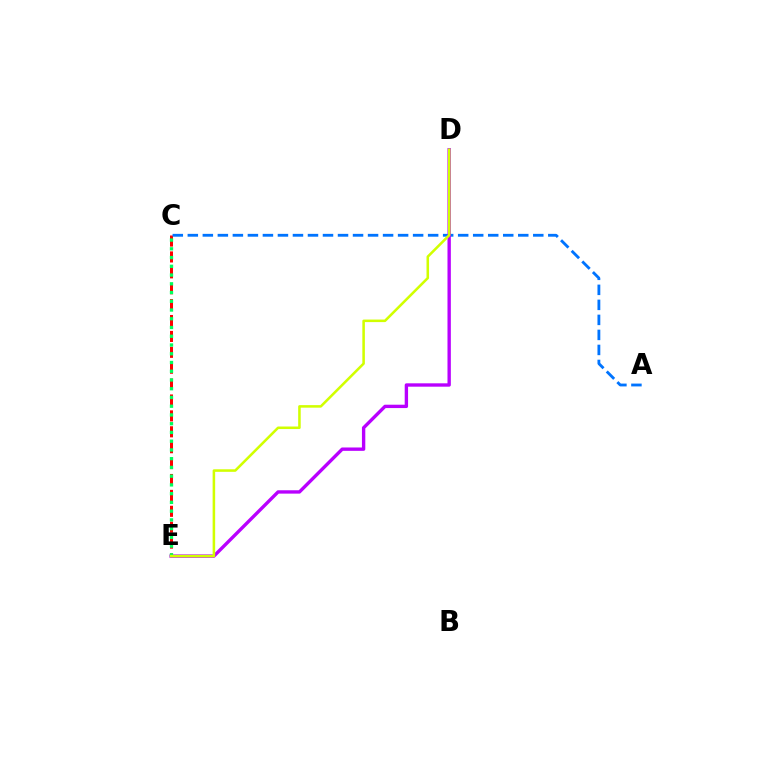{('C', 'E'): [{'color': '#ff0000', 'line_style': 'dashed', 'thickness': 2.16}, {'color': '#00ff5c', 'line_style': 'dotted', 'thickness': 2.38}], ('A', 'C'): [{'color': '#0074ff', 'line_style': 'dashed', 'thickness': 2.04}], ('D', 'E'): [{'color': '#b900ff', 'line_style': 'solid', 'thickness': 2.42}, {'color': '#d1ff00', 'line_style': 'solid', 'thickness': 1.83}]}